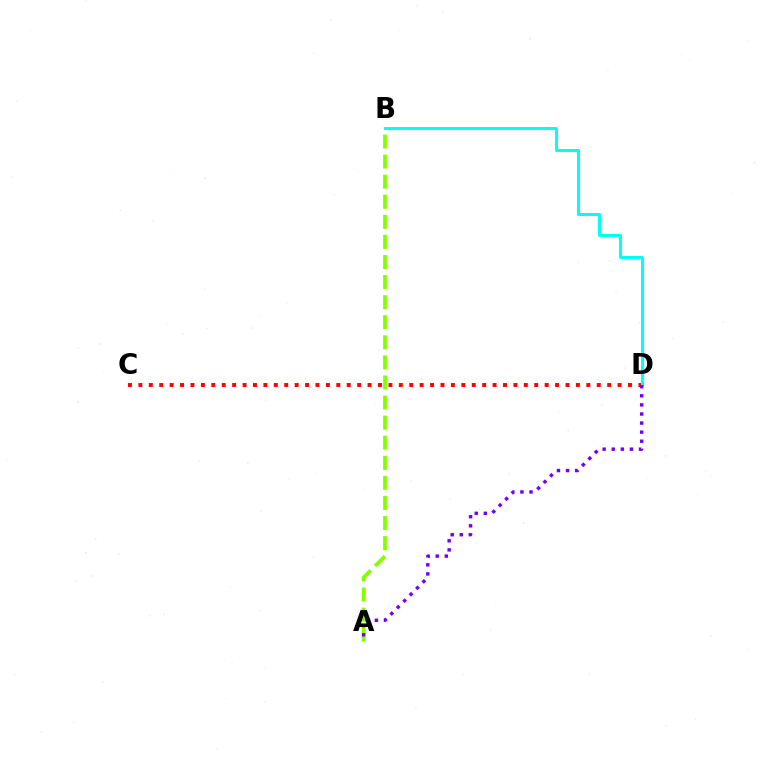{('A', 'B'): [{'color': '#84ff00', 'line_style': 'dashed', 'thickness': 2.73}], ('C', 'D'): [{'color': '#ff0000', 'line_style': 'dotted', 'thickness': 2.83}], ('B', 'D'): [{'color': '#00fff6', 'line_style': 'solid', 'thickness': 2.14}], ('A', 'D'): [{'color': '#7200ff', 'line_style': 'dotted', 'thickness': 2.47}]}